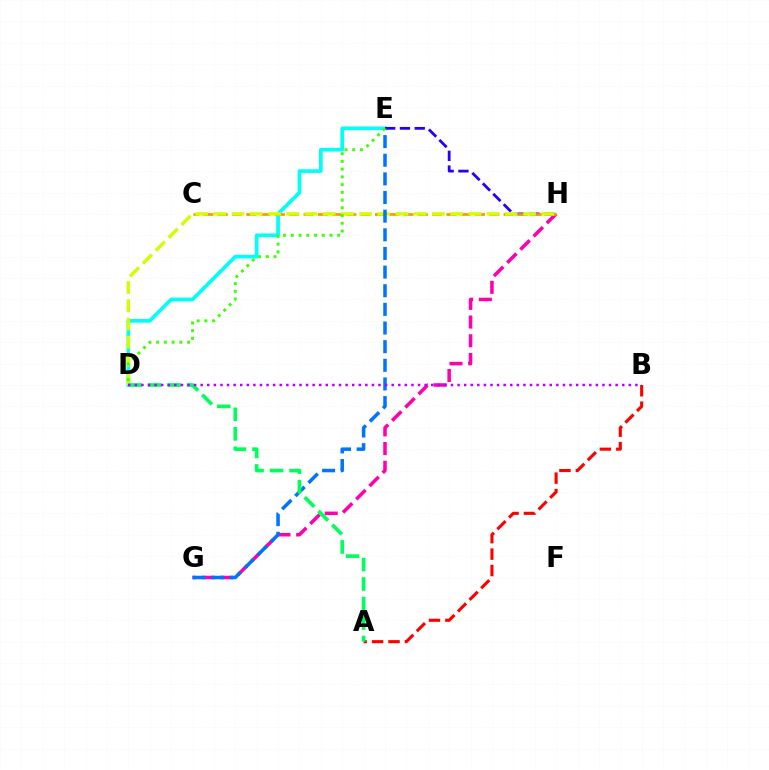{('D', 'E'): [{'color': '#00fff6', 'line_style': 'solid', 'thickness': 2.66}, {'color': '#3dff00', 'line_style': 'dotted', 'thickness': 2.1}], ('E', 'H'): [{'color': '#2500ff', 'line_style': 'dashed', 'thickness': 2.01}], ('G', 'H'): [{'color': '#ff00ac', 'line_style': 'dashed', 'thickness': 2.54}], ('C', 'H'): [{'color': '#ff9400', 'line_style': 'dashed', 'thickness': 1.94}], ('D', 'H'): [{'color': '#d1ff00', 'line_style': 'dashed', 'thickness': 2.48}], ('E', 'G'): [{'color': '#0074ff', 'line_style': 'dashed', 'thickness': 2.53}], ('A', 'B'): [{'color': '#ff0000', 'line_style': 'dashed', 'thickness': 2.23}], ('A', 'D'): [{'color': '#00ff5c', 'line_style': 'dashed', 'thickness': 2.65}], ('B', 'D'): [{'color': '#b900ff', 'line_style': 'dotted', 'thickness': 1.79}]}